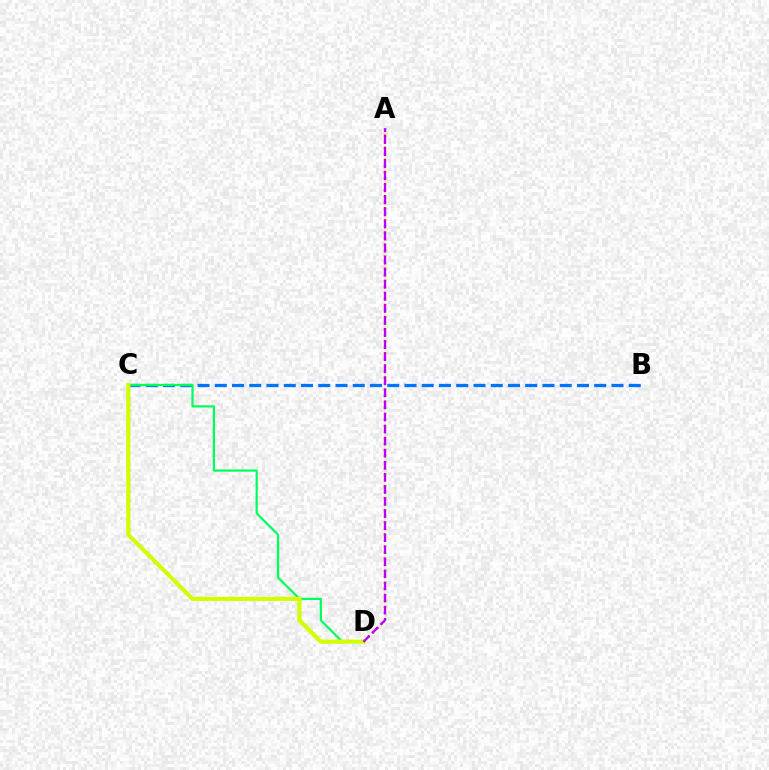{('B', 'C'): [{'color': '#0074ff', 'line_style': 'dashed', 'thickness': 2.34}], ('C', 'D'): [{'color': '#00ff5c', 'line_style': 'solid', 'thickness': 1.61}, {'color': '#d1ff00', 'line_style': 'solid', 'thickness': 2.99}], ('A', 'D'): [{'color': '#ff0000', 'line_style': 'dotted', 'thickness': 1.64}, {'color': '#b900ff', 'line_style': 'dashed', 'thickness': 1.64}]}